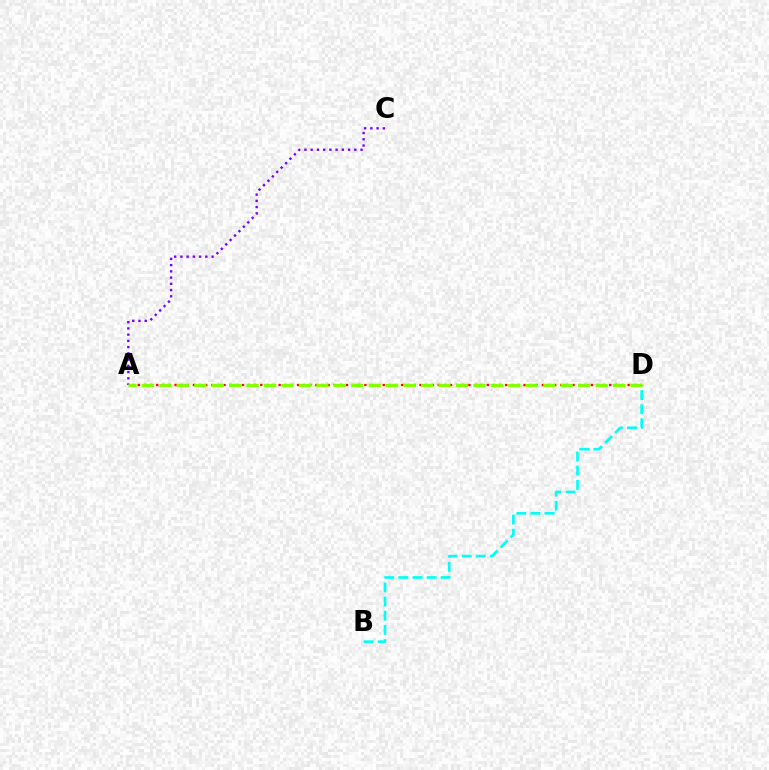{('A', 'C'): [{'color': '#7200ff', 'line_style': 'dotted', 'thickness': 1.69}], ('A', 'D'): [{'color': '#ff0000', 'line_style': 'dotted', 'thickness': 1.66}, {'color': '#84ff00', 'line_style': 'dashed', 'thickness': 2.37}], ('B', 'D'): [{'color': '#00fff6', 'line_style': 'dashed', 'thickness': 1.92}]}